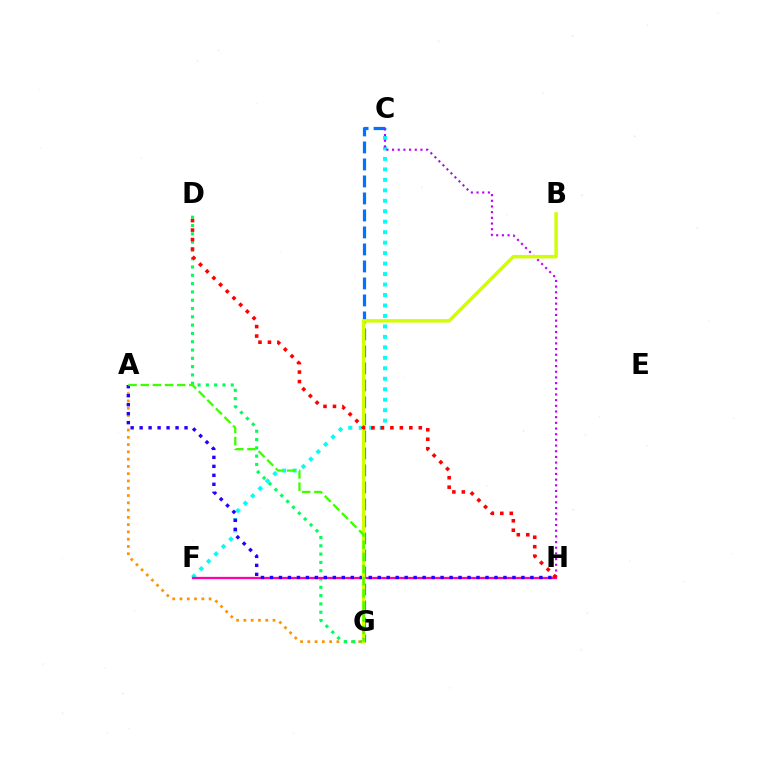{('A', 'G'): [{'color': '#ff9400', 'line_style': 'dotted', 'thickness': 1.98}, {'color': '#3dff00', 'line_style': 'dashed', 'thickness': 1.65}], ('D', 'G'): [{'color': '#00ff5c', 'line_style': 'dotted', 'thickness': 2.26}], ('C', 'F'): [{'color': '#00fff6', 'line_style': 'dotted', 'thickness': 2.84}], ('F', 'H'): [{'color': '#ff00ac', 'line_style': 'solid', 'thickness': 1.64}], ('C', 'G'): [{'color': '#0074ff', 'line_style': 'dashed', 'thickness': 2.31}], ('C', 'H'): [{'color': '#b900ff', 'line_style': 'dotted', 'thickness': 1.54}], ('A', 'H'): [{'color': '#2500ff', 'line_style': 'dotted', 'thickness': 2.44}], ('B', 'G'): [{'color': '#d1ff00', 'line_style': 'solid', 'thickness': 2.49}], ('D', 'H'): [{'color': '#ff0000', 'line_style': 'dotted', 'thickness': 2.57}]}